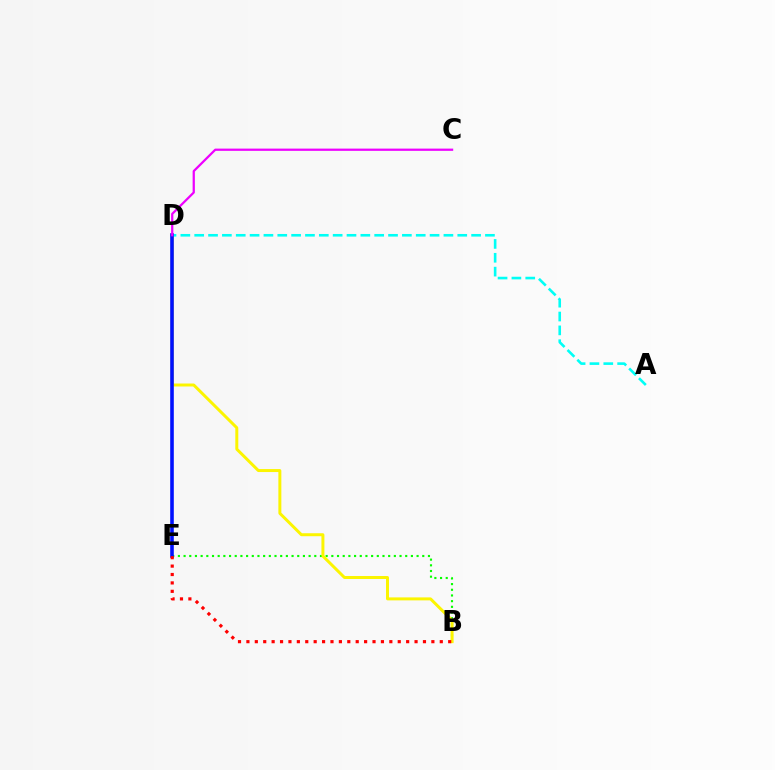{('B', 'E'): [{'color': '#08ff00', 'line_style': 'dotted', 'thickness': 1.54}, {'color': '#ff0000', 'line_style': 'dotted', 'thickness': 2.28}], ('B', 'D'): [{'color': '#fcf500', 'line_style': 'solid', 'thickness': 2.14}], ('A', 'D'): [{'color': '#00fff6', 'line_style': 'dashed', 'thickness': 1.88}], ('D', 'E'): [{'color': '#0010ff', 'line_style': 'solid', 'thickness': 2.59}], ('C', 'D'): [{'color': '#ee00ff', 'line_style': 'solid', 'thickness': 1.61}]}